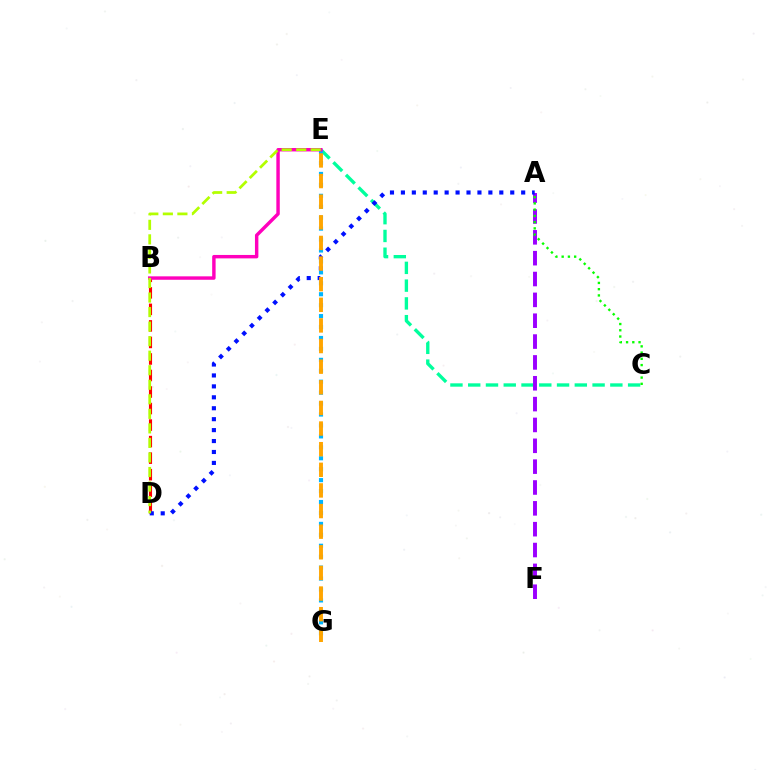{('C', 'E'): [{'color': '#00ff9d', 'line_style': 'dashed', 'thickness': 2.41}], ('B', 'D'): [{'color': '#ff0000', 'line_style': 'dashed', 'thickness': 2.25}], ('E', 'G'): [{'color': '#00b5ff', 'line_style': 'dotted', 'thickness': 2.97}, {'color': '#ffa500', 'line_style': 'dashed', 'thickness': 2.8}], ('A', 'F'): [{'color': '#9b00ff', 'line_style': 'dashed', 'thickness': 2.83}], ('B', 'E'): [{'color': '#ff00bd', 'line_style': 'solid', 'thickness': 2.47}], ('A', 'D'): [{'color': '#0010ff', 'line_style': 'dotted', 'thickness': 2.97}], ('A', 'C'): [{'color': '#08ff00', 'line_style': 'dotted', 'thickness': 1.7}], ('D', 'E'): [{'color': '#b3ff00', 'line_style': 'dashed', 'thickness': 1.98}]}